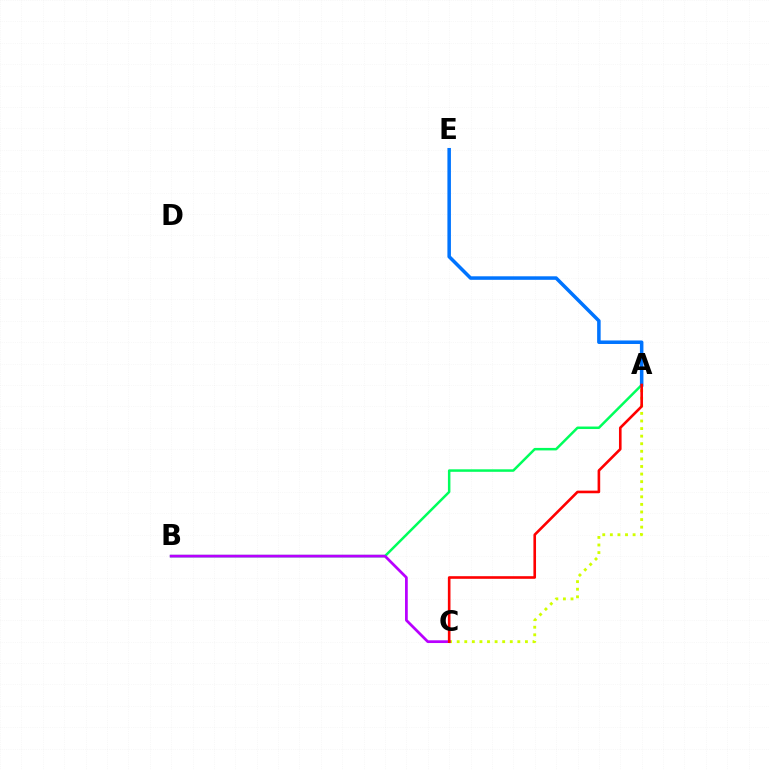{('A', 'C'): [{'color': '#d1ff00', 'line_style': 'dotted', 'thickness': 2.06}, {'color': '#ff0000', 'line_style': 'solid', 'thickness': 1.88}], ('A', 'B'): [{'color': '#00ff5c', 'line_style': 'solid', 'thickness': 1.8}], ('A', 'E'): [{'color': '#0074ff', 'line_style': 'solid', 'thickness': 2.53}], ('B', 'C'): [{'color': '#b900ff', 'line_style': 'solid', 'thickness': 1.97}]}